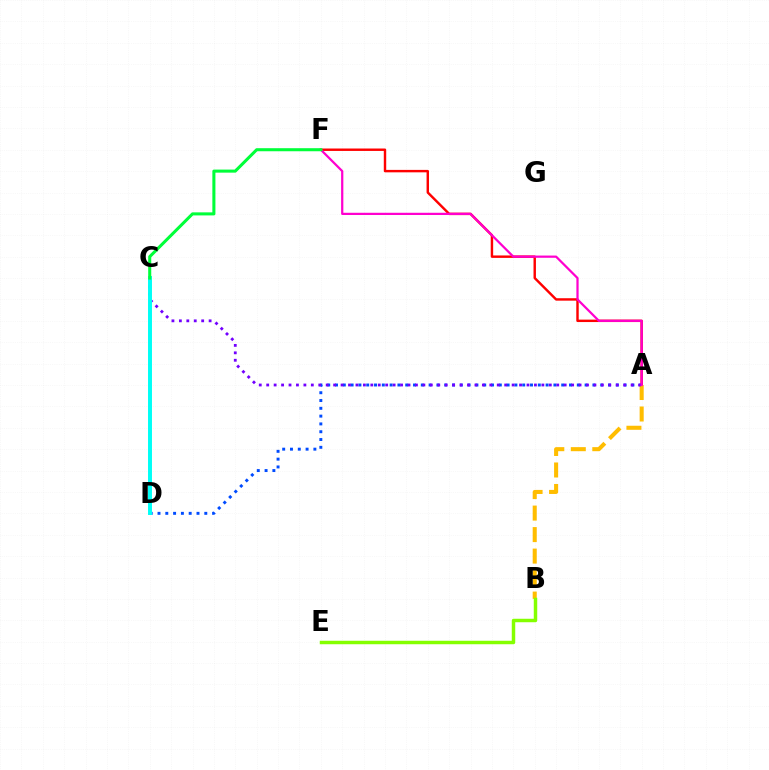{('A', 'F'): [{'color': '#ff0000', 'line_style': 'solid', 'thickness': 1.75}, {'color': '#ff00cf', 'line_style': 'solid', 'thickness': 1.61}], ('A', 'D'): [{'color': '#004bff', 'line_style': 'dotted', 'thickness': 2.12}], ('A', 'B'): [{'color': '#ffbd00', 'line_style': 'dashed', 'thickness': 2.92}], ('A', 'C'): [{'color': '#7200ff', 'line_style': 'dotted', 'thickness': 2.02}], ('C', 'D'): [{'color': '#00fff6', 'line_style': 'solid', 'thickness': 2.85}], ('B', 'E'): [{'color': '#84ff00', 'line_style': 'solid', 'thickness': 2.5}], ('C', 'F'): [{'color': '#00ff39', 'line_style': 'solid', 'thickness': 2.2}]}